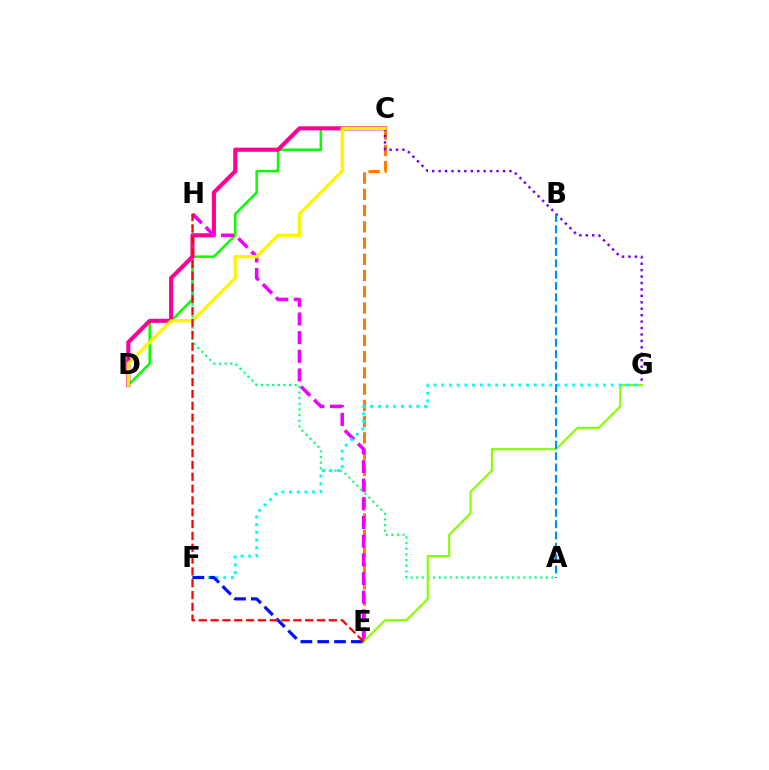{('C', 'D'): [{'color': '#08ff00', 'line_style': 'solid', 'thickness': 1.81}, {'color': '#ff0094', 'line_style': 'solid', 'thickness': 2.96}, {'color': '#fcf500', 'line_style': 'solid', 'thickness': 2.33}], ('C', 'E'): [{'color': '#ff7c00', 'line_style': 'dashed', 'thickness': 2.21}], ('E', 'H'): [{'color': '#ee00ff', 'line_style': 'dashed', 'thickness': 2.54}, {'color': '#ff0000', 'line_style': 'dashed', 'thickness': 1.61}], ('C', 'G'): [{'color': '#7200ff', 'line_style': 'dotted', 'thickness': 1.75}], ('A', 'H'): [{'color': '#00ff74', 'line_style': 'dotted', 'thickness': 1.53}], ('E', 'G'): [{'color': '#84ff00', 'line_style': 'solid', 'thickness': 1.55}], ('F', 'G'): [{'color': '#00fff6', 'line_style': 'dotted', 'thickness': 2.09}], ('A', 'B'): [{'color': '#008cff', 'line_style': 'dashed', 'thickness': 1.54}], ('E', 'F'): [{'color': '#0010ff', 'line_style': 'dashed', 'thickness': 2.29}]}